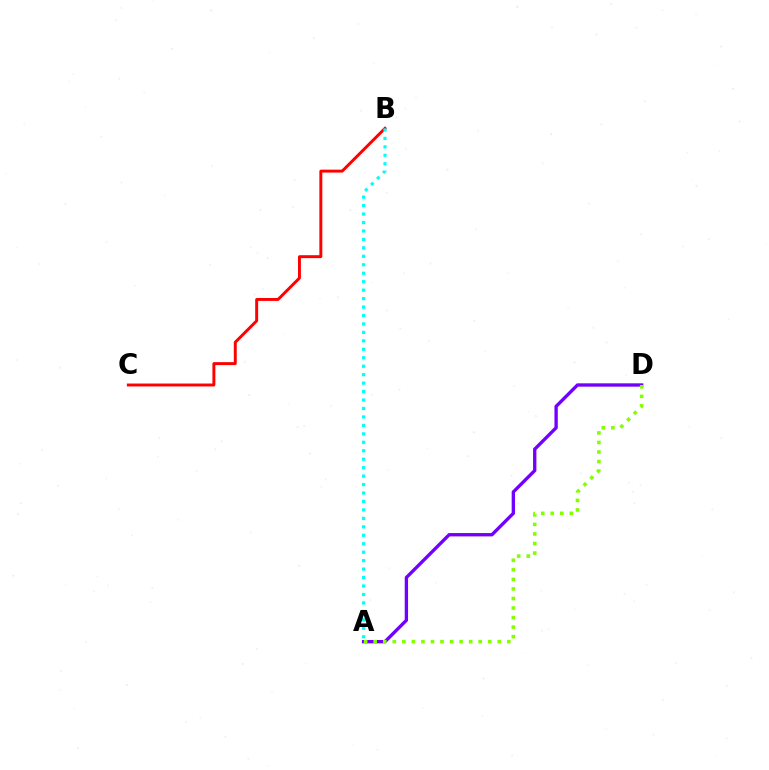{('B', 'C'): [{'color': '#ff0000', 'line_style': 'solid', 'thickness': 2.11}], ('A', 'D'): [{'color': '#7200ff', 'line_style': 'solid', 'thickness': 2.4}, {'color': '#84ff00', 'line_style': 'dotted', 'thickness': 2.59}], ('A', 'B'): [{'color': '#00fff6', 'line_style': 'dotted', 'thickness': 2.3}]}